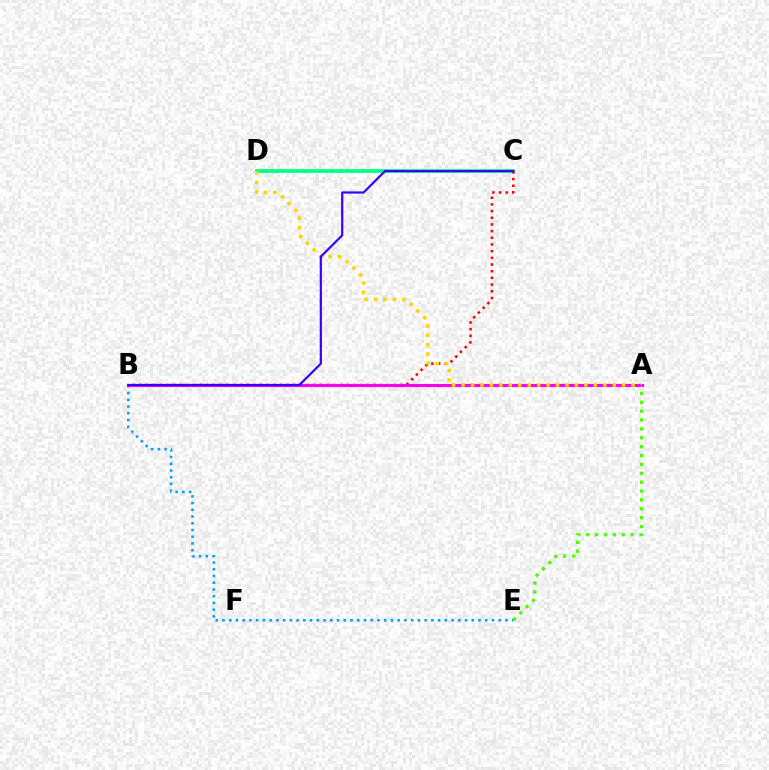{('A', 'E'): [{'color': '#4fff00', 'line_style': 'dotted', 'thickness': 2.41}], ('C', 'D'): [{'color': '#00ff86', 'line_style': 'solid', 'thickness': 2.67}], ('B', 'E'): [{'color': '#009eff', 'line_style': 'dotted', 'thickness': 1.83}], ('B', 'C'): [{'color': '#ff0000', 'line_style': 'dotted', 'thickness': 1.81}, {'color': '#3700ff', 'line_style': 'solid', 'thickness': 1.58}], ('A', 'B'): [{'color': '#ff00ed', 'line_style': 'solid', 'thickness': 2.22}], ('A', 'D'): [{'color': '#ffd500', 'line_style': 'dotted', 'thickness': 2.57}]}